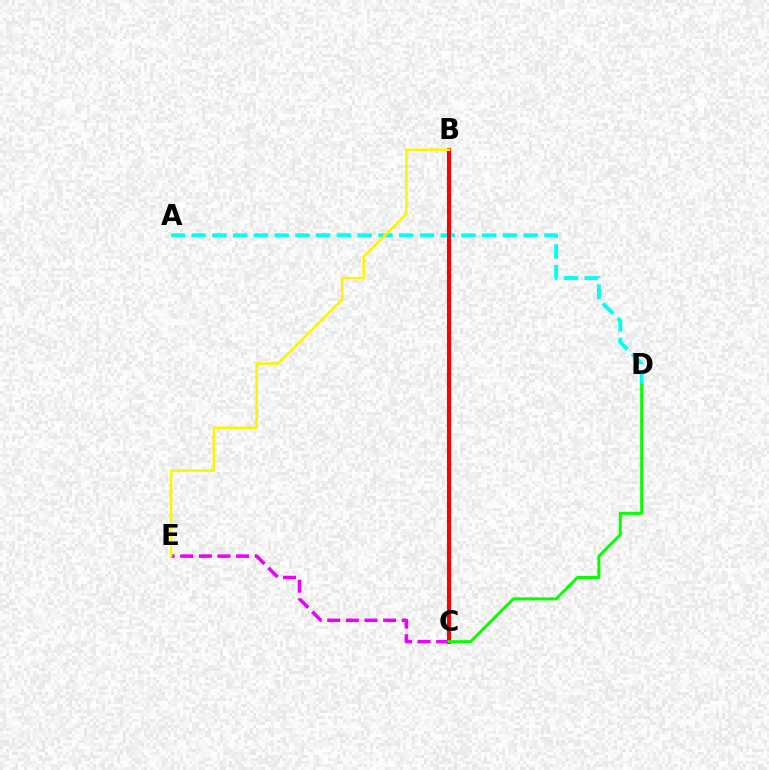{('A', 'D'): [{'color': '#00fff6', 'line_style': 'dashed', 'thickness': 2.82}], ('B', 'C'): [{'color': '#0010ff', 'line_style': 'dotted', 'thickness': 2.92}, {'color': '#ff0000', 'line_style': 'solid', 'thickness': 2.95}], ('C', 'E'): [{'color': '#ee00ff', 'line_style': 'dashed', 'thickness': 2.53}], ('B', 'E'): [{'color': '#fcf500', 'line_style': 'solid', 'thickness': 1.79}], ('C', 'D'): [{'color': '#08ff00', 'line_style': 'solid', 'thickness': 2.16}]}